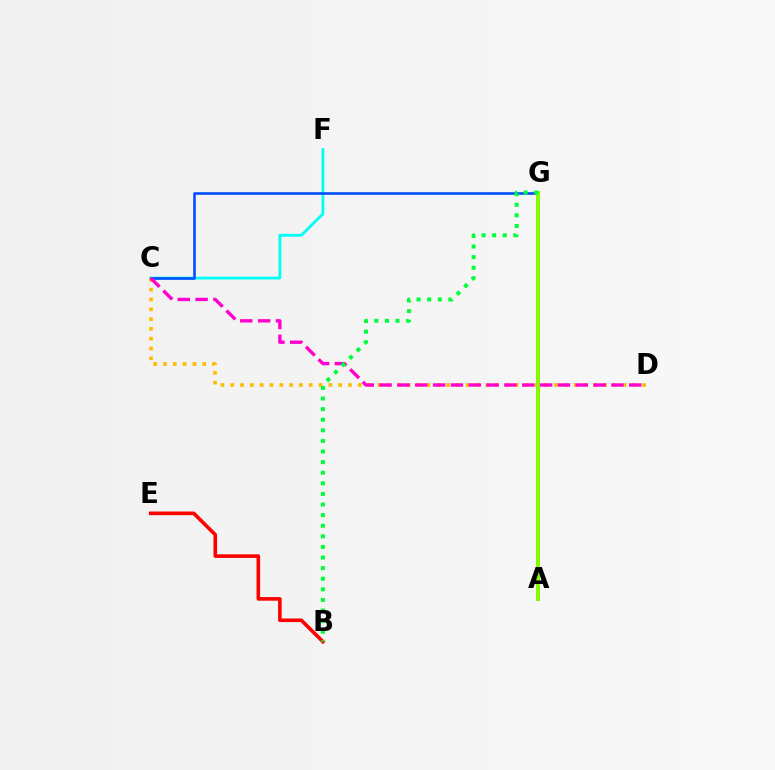{('B', 'E'): [{'color': '#ff0000', 'line_style': 'solid', 'thickness': 2.59}], ('C', 'F'): [{'color': '#00fff6', 'line_style': 'solid', 'thickness': 2.02}], ('C', 'G'): [{'color': '#004bff', 'line_style': 'solid', 'thickness': 1.86}], ('C', 'D'): [{'color': '#ffbd00', 'line_style': 'dotted', 'thickness': 2.67}, {'color': '#ff00cf', 'line_style': 'dashed', 'thickness': 2.42}], ('A', 'G'): [{'color': '#7200ff', 'line_style': 'solid', 'thickness': 2.89}, {'color': '#84ff00', 'line_style': 'solid', 'thickness': 2.82}], ('B', 'G'): [{'color': '#00ff39', 'line_style': 'dotted', 'thickness': 2.88}]}